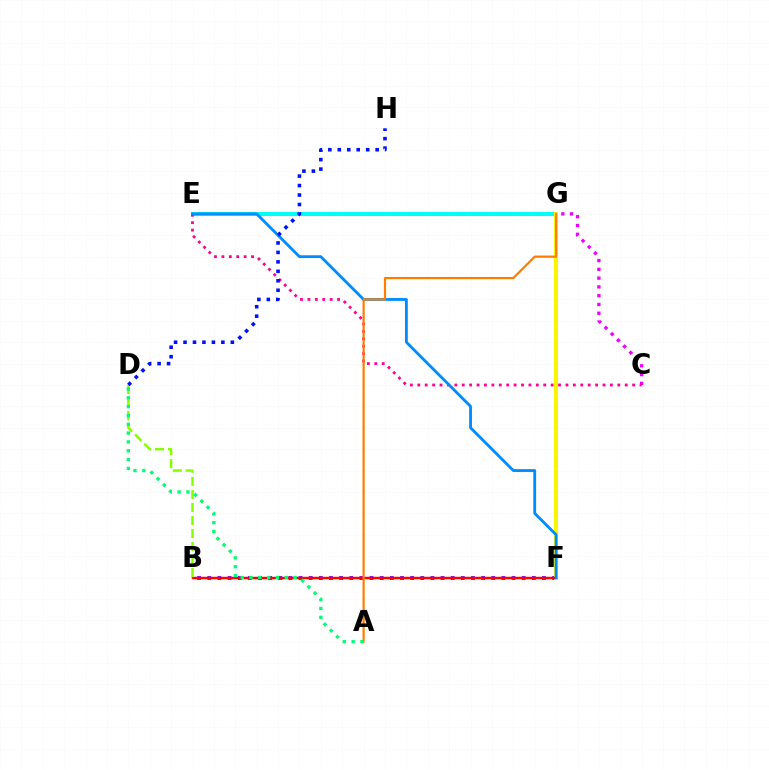{('B', 'F'): [{'color': '#7200ff', 'line_style': 'dotted', 'thickness': 2.76}, {'color': '#ff0000', 'line_style': 'solid', 'thickness': 1.75}], ('E', 'G'): [{'color': '#00fff6', 'line_style': 'solid', 'thickness': 2.92}], ('F', 'G'): [{'color': '#08ff00', 'line_style': 'dashed', 'thickness': 2.08}, {'color': '#fcf500', 'line_style': 'solid', 'thickness': 2.89}], ('C', 'G'): [{'color': '#ee00ff', 'line_style': 'dotted', 'thickness': 2.39}], ('C', 'E'): [{'color': '#ff0094', 'line_style': 'dotted', 'thickness': 2.01}], ('B', 'D'): [{'color': '#84ff00', 'line_style': 'dashed', 'thickness': 1.77}], ('E', 'F'): [{'color': '#008cff', 'line_style': 'solid', 'thickness': 2.03}], ('A', 'G'): [{'color': '#ff7c00', 'line_style': 'solid', 'thickness': 1.59}], ('D', 'H'): [{'color': '#0010ff', 'line_style': 'dotted', 'thickness': 2.57}], ('A', 'D'): [{'color': '#00ff74', 'line_style': 'dotted', 'thickness': 2.4}]}